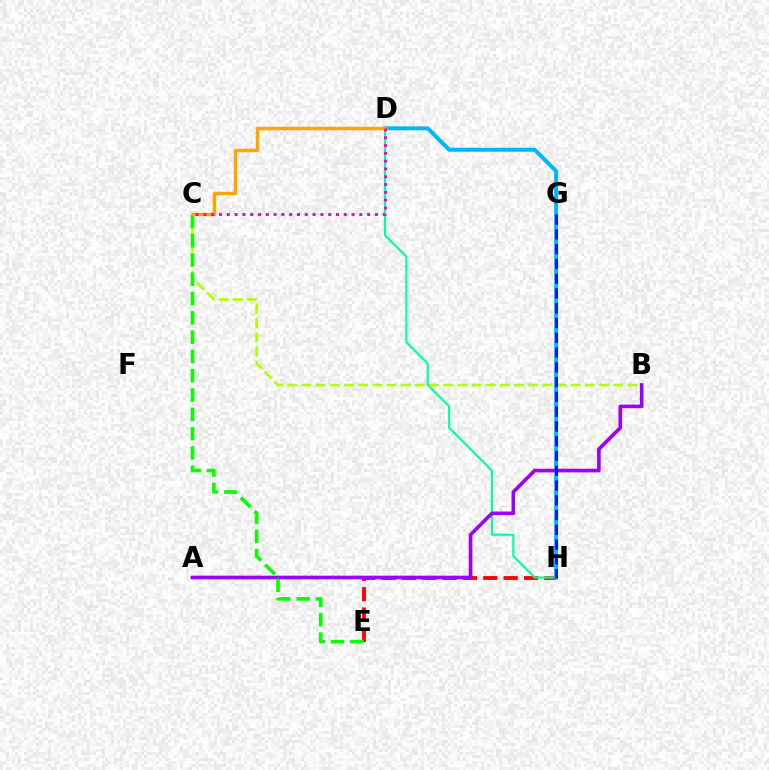{('E', 'H'): [{'color': '#ff0000', 'line_style': 'dashed', 'thickness': 2.77}], ('D', 'H'): [{'color': '#00ff9d', 'line_style': 'solid', 'thickness': 1.53}, {'color': '#00b5ff', 'line_style': 'solid', 'thickness': 2.84}], ('B', 'C'): [{'color': '#b3ff00', 'line_style': 'dashed', 'thickness': 1.93}], ('A', 'B'): [{'color': '#9b00ff', 'line_style': 'solid', 'thickness': 2.62}], ('C', 'E'): [{'color': '#08ff00', 'line_style': 'dashed', 'thickness': 2.62}], ('C', 'D'): [{'color': '#ffa500', 'line_style': 'solid', 'thickness': 2.49}, {'color': '#ff00bd', 'line_style': 'dotted', 'thickness': 2.12}], ('G', 'H'): [{'color': '#0010ff', 'line_style': 'dashed', 'thickness': 2.01}]}